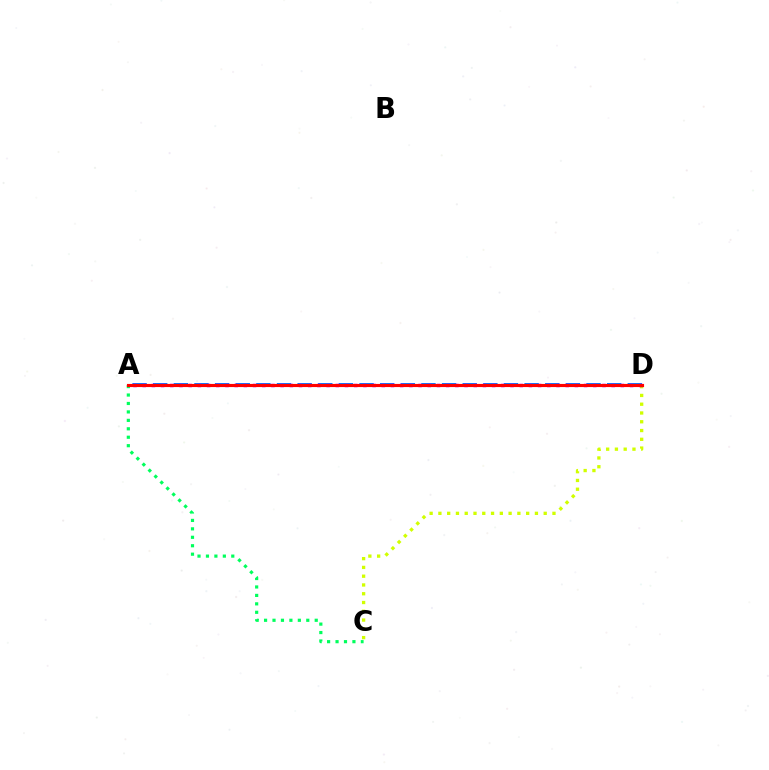{('A', 'D'): [{'color': '#0074ff', 'line_style': 'dashed', 'thickness': 2.8}, {'color': '#b900ff', 'line_style': 'dotted', 'thickness': 2.5}, {'color': '#ff0000', 'line_style': 'solid', 'thickness': 2.26}], ('C', 'D'): [{'color': '#d1ff00', 'line_style': 'dotted', 'thickness': 2.38}], ('A', 'C'): [{'color': '#00ff5c', 'line_style': 'dotted', 'thickness': 2.29}]}